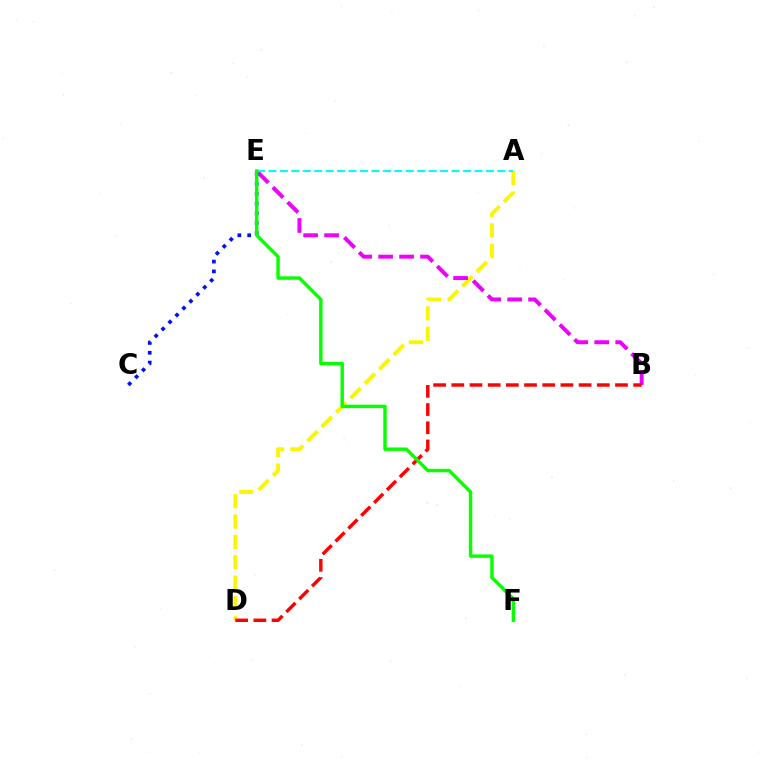{('A', 'D'): [{'color': '#fcf500', 'line_style': 'dashed', 'thickness': 2.76}], ('B', 'E'): [{'color': '#ee00ff', 'line_style': 'dashed', 'thickness': 2.85}], ('B', 'D'): [{'color': '#ff0000', 'line_style': 'dashed', 'thickness': 2.47}], ('C', 'E'): [{'color': '#0010ff', 'line_style': 'dotted', 'thickness': 2.67}], ('A', 'E'): [{'color': '#00fff6', 'line_style': 'dashed', 'thickness': 1.55}], ('E', 'F'): [{'color': '#08ff00', 'line_style': 'solid', 'thickness': 2.47}]}